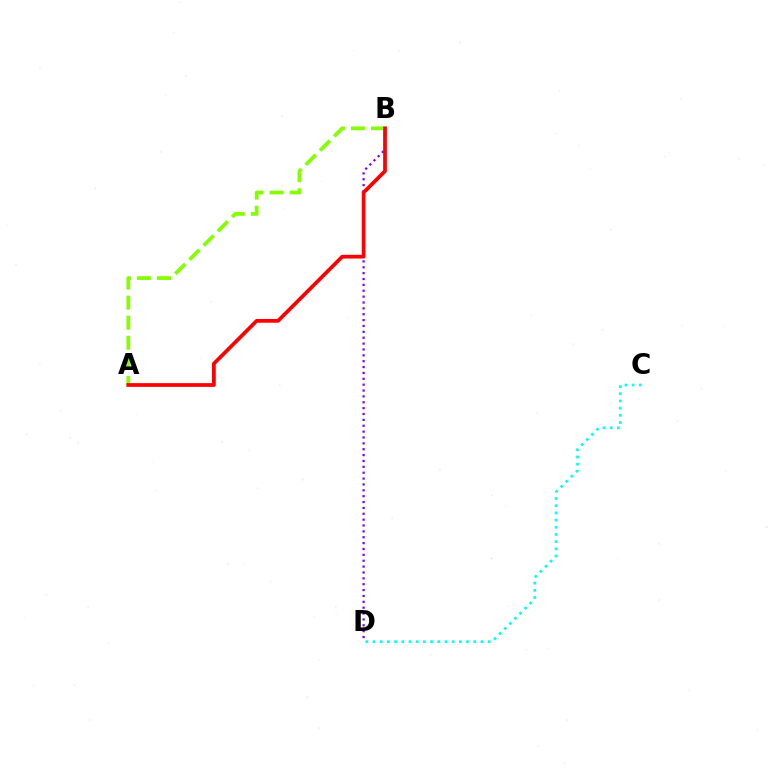{('C', 'D'): [{'color': '#00fff6', 'line_style': 'dotted', 'thickness': 1.95}], ('B', 'D'): [{'color': '#7200ff', 'line_style': 'dotted', 'thickness': 1.59}], ('A', 'B'): [{'color': '#84ff00', 'line_style': 'dashed', 'thickness': 2.73}, {'color': '#ff0000', 'line_style': 'solid', 'thickness': 2.7}]}